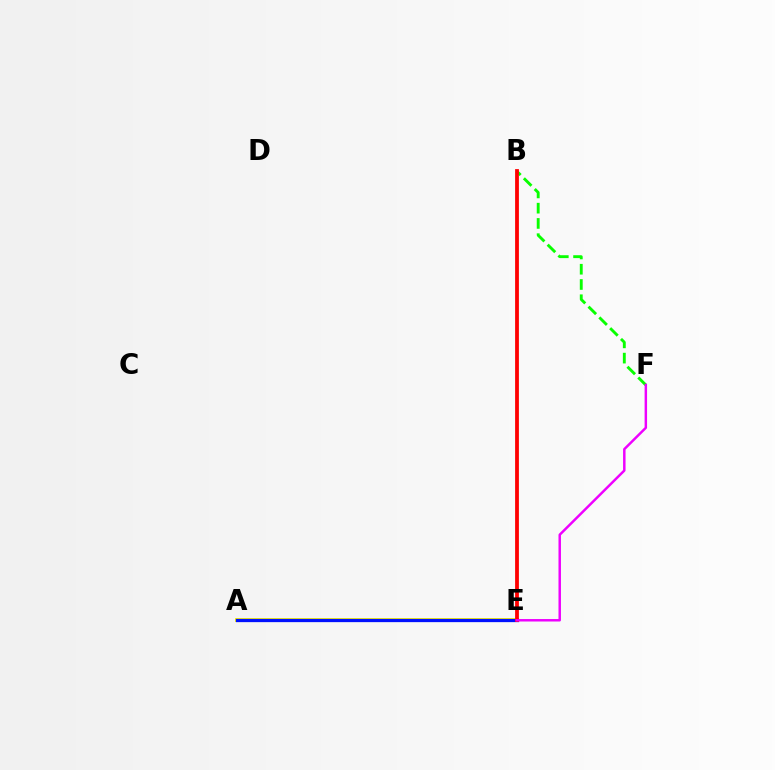{('B', 'E'): [{'color': '#00fff6', 'line_style': 'dotted', 'thickness': 1.52}, {'color': '#ff0000', 'line_style': 'solid', 'thickness': 2.73}], ('B', 'F'): [{'color': '#08ff00', 'line_style': 'dashed', 'thickness': 2.07}], ('A', 'E'): [{'color': '#fcf500', 'line_style': 'solid', 'thickness': 2.81}, {'color': '#0010ff', 'line_style': 'solid', 'thickness': 2.36}], ('E', 'F'): [{'color': '#ee00ff', 'line_style': 'solid', 'thickness': 1.78}]}